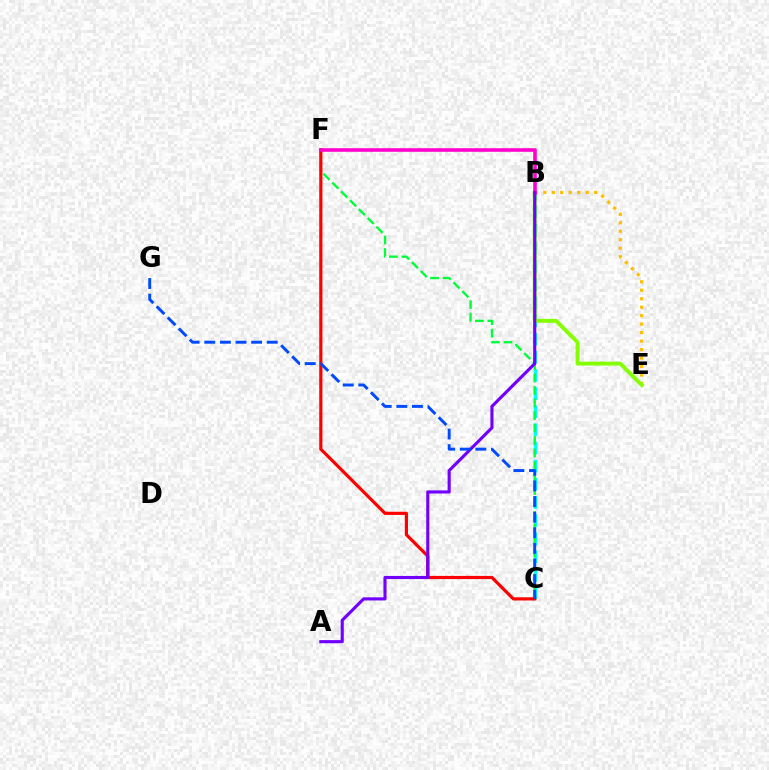{('B', 'C'): [{'color': '#00fff6', 'line_style': 'dashed', 'thickness': 2.47}], ('C', 'F'): [{'color': '#00ff39', 'line_style': 'dashed', 'thickness': 1.7}, {'color': '#ff0000', 'line_style': 'solid', 'thickness': 2.3}], ('B', 'E'): [{'color': '#ffbd00', 'line_style': 'dotted', 'thickness': 2.3}, {'color': '#84ff00', 'line_style': 'solid', 'thickness': 2.79}], ('B', 'F'): [{'color': '#ff00cf', 'line_style': 'solid', 'thickness': 2.58}], ('A', 'B'): [{'color': '#7200ff', 'line_style': 'solid', 'thickness': 2.25}], ('C', 'G'): [{'color': '#004bff', 'line_style': 'dashed', 'thickness': 2.12}]}